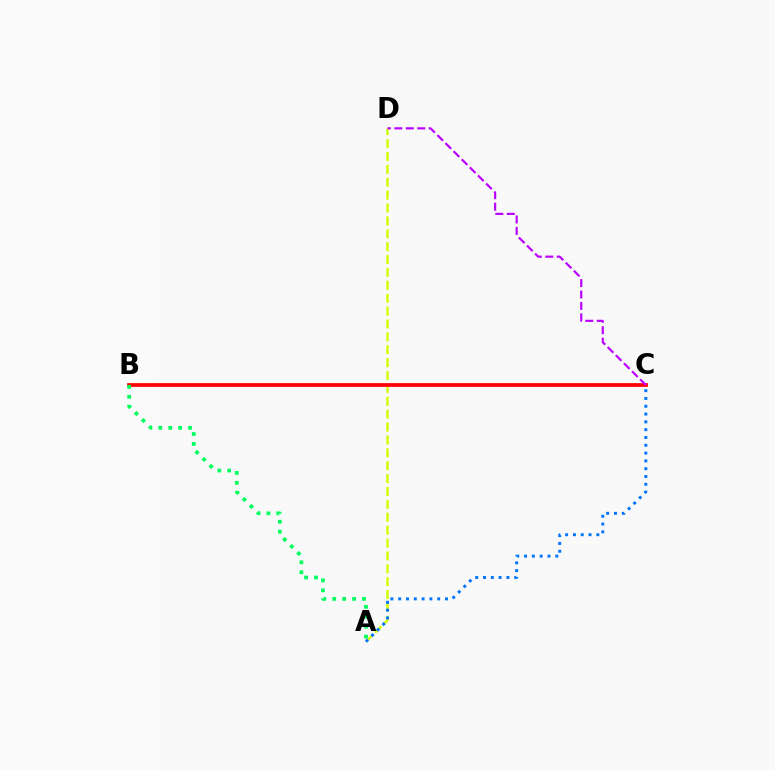{('A', 'D'): [{'color': '#d1ff00', 'line_style': 'dashed', 'thickness': 1.75}], ('A', 'C'): [{'color': '#0074ff', 'line_style': 'dotted', 'thickness': 2.12}], ('B', 'C'): [{'color': '#ff0000', 'line_style': 'solid', 'thickness': 2.68}], ('C', 'D'): [{'color': '#b900ff', 'line_style': 'dashed', 'thickness': 1.56}], ('A', 'B'): [{'color': '#00ff5c', 'line_style': 'dotted', 'thickness': 2.69}]}